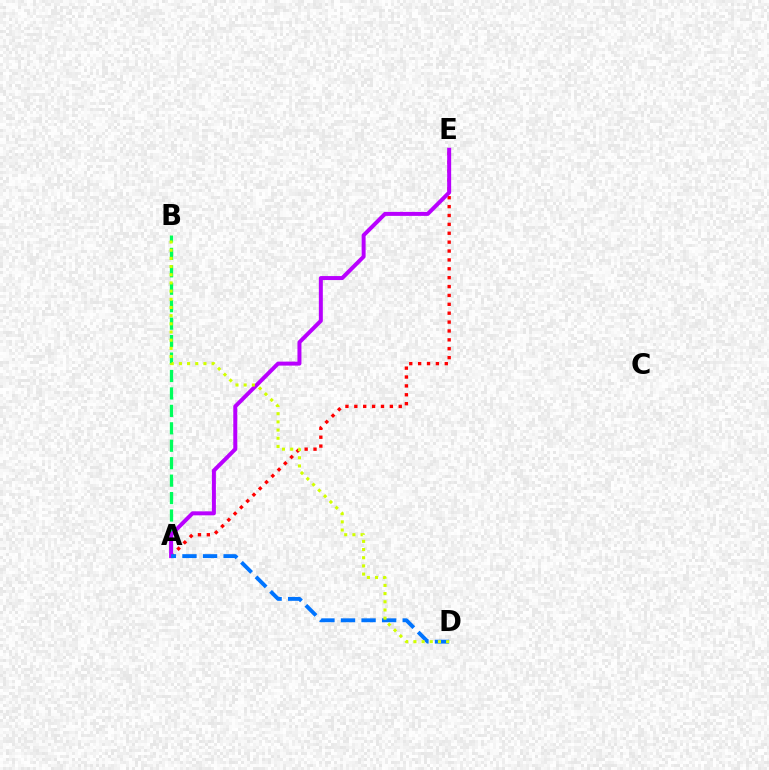{('A', 'B'): [{'color': '#00ff5c', 'line_style': 'dashed', 'thickness': 2.37}], ('A', 'E'): [{'color': '#ff0000', 'line_style': 'dotted', 'thickness': 2.41}, {'color': '#b900ff', 'line_style': 'solid', 'thickness': 2.87}], ('A', 'D'): [{'color': '#0074ff', 'line_style': 'dashed', 'thickness': 2.79}], ('B', 'D'): [{'color': '#d1ff00', 'line_style': 'dotted', 'thickness': 2.22}]}